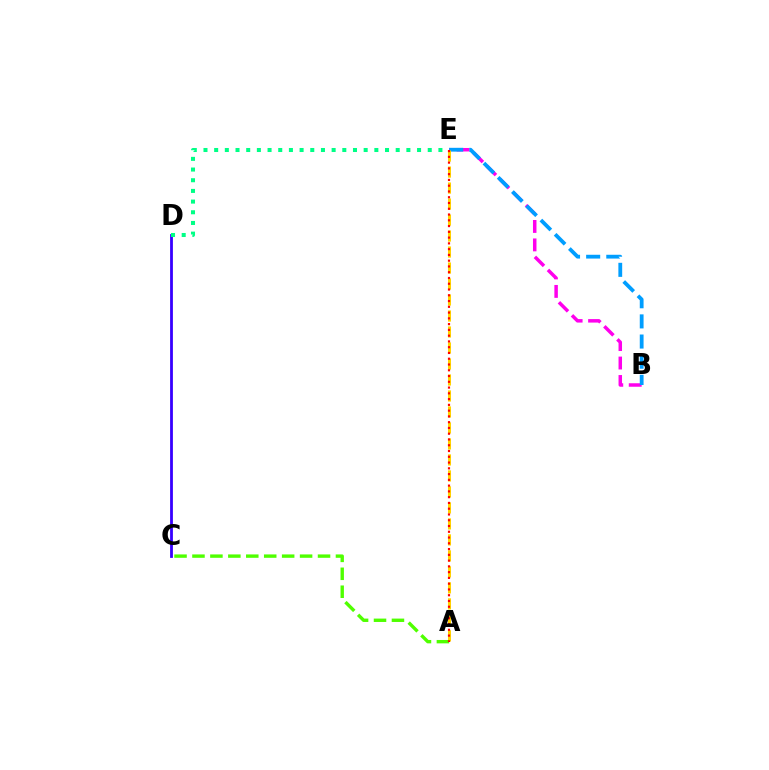{('B', 'E'): [{'color': '#ff00ed', 'line_style': 'dashed', 'thickness': 2.51}, {'color': '#009eff', 'line_style': 'dashed', 'thickness': 2.74}], ('A', 'E'): [{'color': '#ffd500', 'line_style': 'dashed', 'thickness': 2.17}, {'color': '#ff0000', 'line_style': 'dotted', 'thickness': 1.57}], ('C', 'D'): [{'color': '#3700ff', 'line_style': 'solid', 'thickness': 2.01}], ('A', 'C'): [{'color': '#4fff00', 'line_style': 'dashed', 'thickness': 2.44}], ('D', 'E'): [{'color': '#00ff86', 'line_style': 'dotted', 'thickness': 2.9}]}